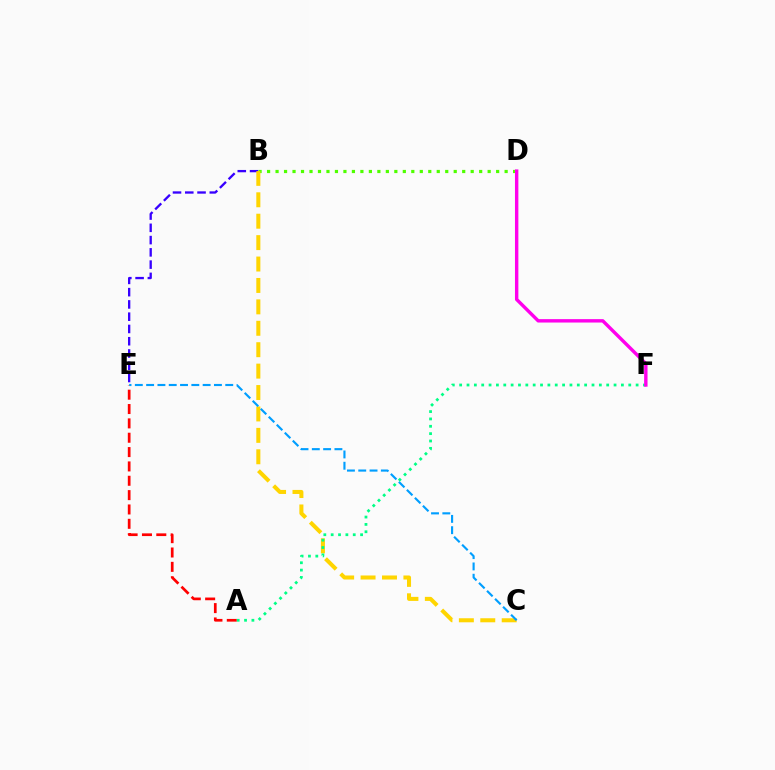{('B', 'E'): [{'color': '#3700ff', 'line_style': 'dashed', 'thickness': 1.67}], ('B', 'D'): [{'color': '#4fff00', 'line_style': 'dotted', 'thickness': 2.31}], ('B', 'C'): [{'color': '#ffd500', 'line_style': 'dashed', 'thickness': 2.91}], ('A', 'E'): [{'color': '#ff0000', 'line_style': 'dashed', 'thickness': 1.95}], ('C', 'E'): [{'color': '#009eff', 'line_style': 'dashed', 'thickness': 1.54}], ('A', 'F'): [{'color': '#00ff86', 'line_style': 'dotted', 'thickness': 2.0}], ('D', 'F'): [{'color': '#ff00ed', 'line_style': 'solid', 'thickness': 2.45}]}